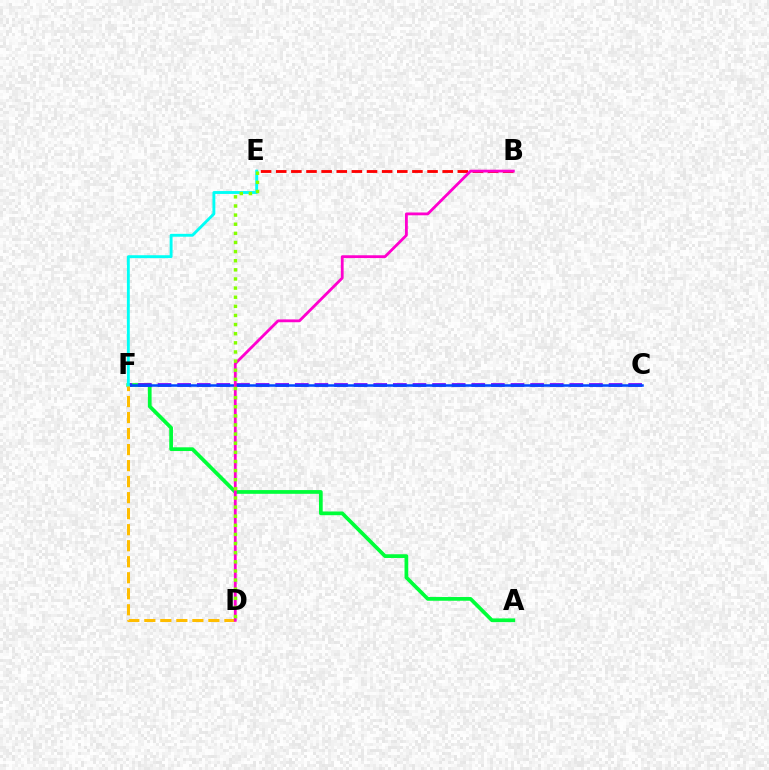{('A', 'F'): [{'color': '#00ff39', 'line_style': 'solid', 'thickness': 2.69}], ('C', 'F'): [{'color': '#7200ff', 'line_style': 'dashed', 'thickness': 2.66}, {'color': '#004bff', 'line_style': 'solid', 'thickness': 1.82}], ('B', 'E'): [{'color': '#ff0000', 'line_style': 'dashed', 'thickness': 2.06}], ('D', 'F'): [{'color': '#ffbd00', 'line_style': 'dashed', 'thickness': 2.18}], ('E', 'F'): [{'color': '#00fff6', 'line_style': 'solid', 'thickness': 2.07}], ('B', 'D'): [{'color': '#ff00cf', 'line_style': 'solid', 'thickness': 2.03}], ('D', 'E'): [{'color': '#84ff00', 'line_style': 'dotted', 'thickness': 2.48}]}